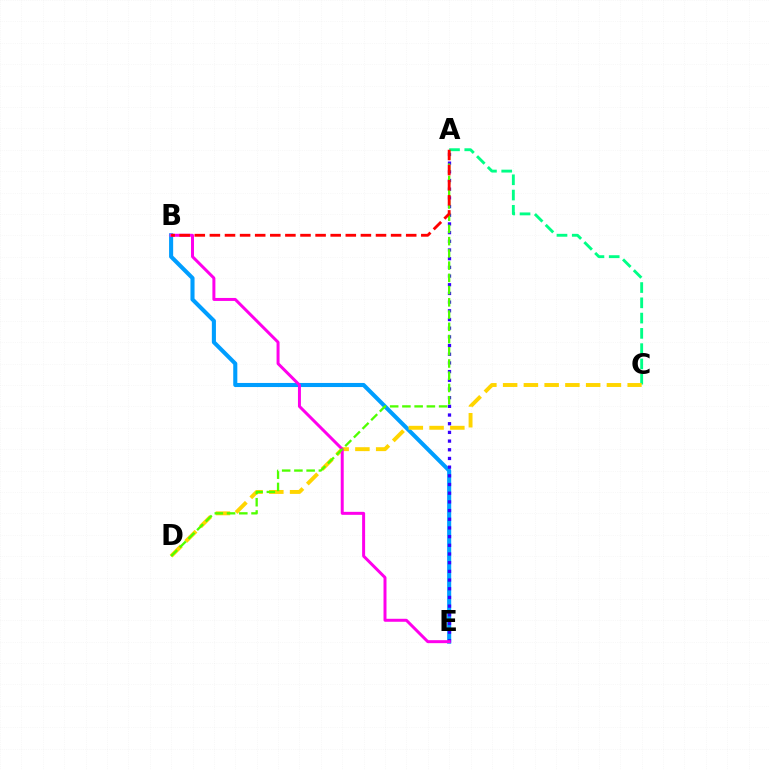{('A', 'C'): [{'color': '#00ff86', 'line_style': 'dashed', 'thickness': 2.07}], ('B', 'E'): [{'color': '#009eff', 'line_style': 'solid', 'thickness': 2.94}, {'color': '#ff00ed', 'line_style': 'solid', 'thickness': 2.15}], ('C', 'D'): [{'color': '#ffd500', 'line_style': 'dashed', 'thickness': 2.82}], ('A', 'E'): [{'color': '#3700ff', 'line_style': 'dotted', 'thickness': 2.36}], ('A', 'D'): [{'color': '#4fff00', 'line_style': 'dashed', 'thickness': 1.66}], ('A', 'B'): [{'color': '#ff0000', 'line_style': 'dashed', 'thickness': 2.05}]}